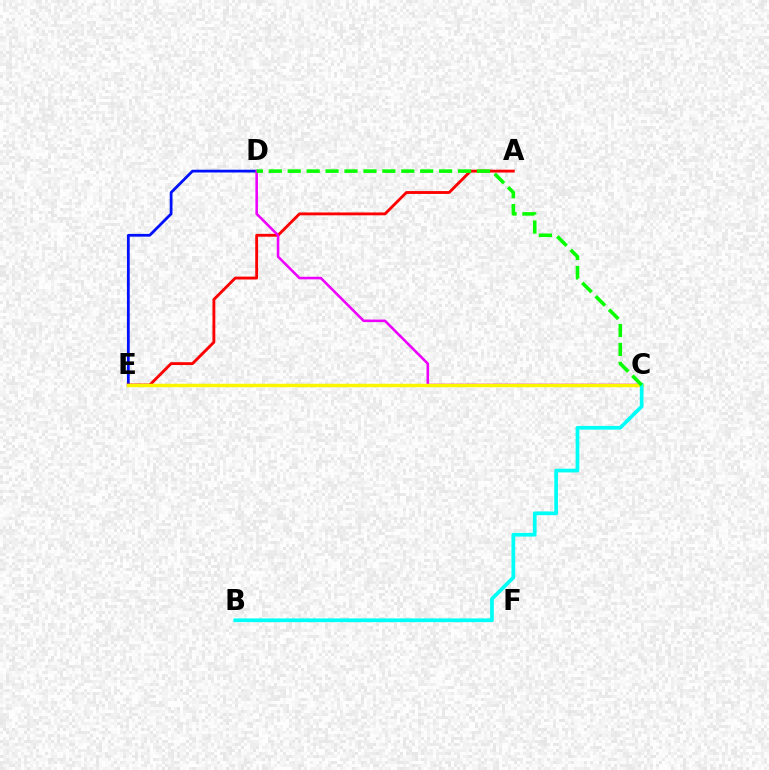{('D', 'E'): [{'color': '#0010ff', 'line_style': 'solid', 'thickness': 1.99}], ('A', 'E'): [{'color': '#ff0000', 'line_style': 'solid', 'thickness': 2.05}], ('C', 'D'): [{'color': '#ee00ff', 'line_style': 'solid', 'thickness': 1.84}, {'color': '#08ff00', 'line_style': 'dashed', 'thickness': 2.57}], ('C', 'E'): [{'color': '#fcf500', 'line_style': 'solid', 'thickness': 2.49}], ('B', 'C'): [{'color': '#00fff6', 'line_style': 'solid', 'thickness': 2.68}]}